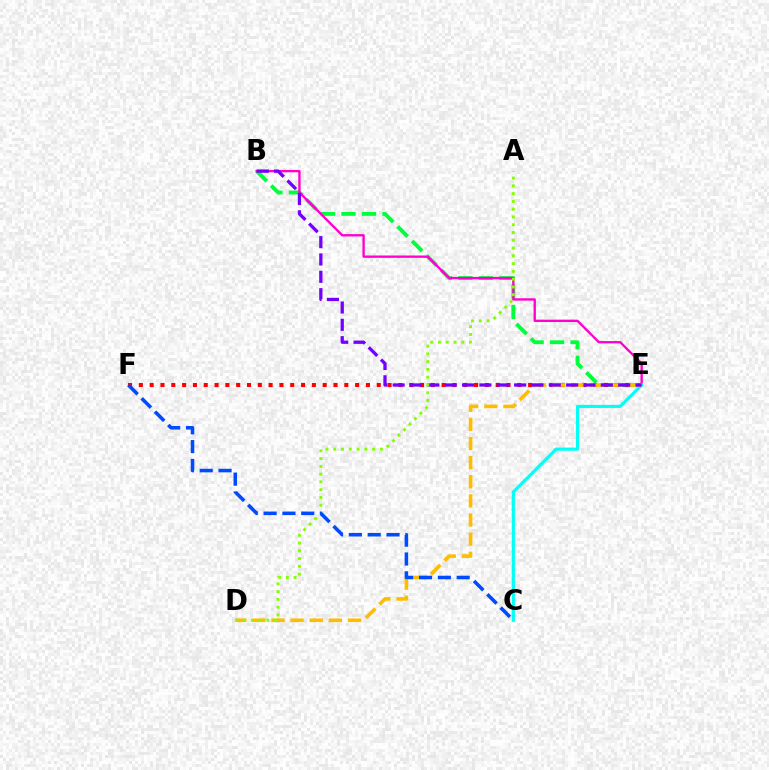{('B', 'E'): [{'color': '#00ff39', 'line_style': 'dashed', 'thickness': 2.78}, {'color': '#ff00cf', 'line_style': 'solid', 'thickness': 1.69}, {'color': '#7200ff', 'line_style': 'dashed', 'thickness': 2.36}], ('E', 'F'): [{'color': '#ff0000', 'line_style': 'dotted', 'thickness': 2.94}], ('C', 'E'): [{'color': '#00fff6', 'line_style': 'solid', 'thickness': 2.25}], ('D', 'E'): [{'color': '#ffbd00', 'line_style': 'dashed', 'thickness': 2.6}], ('A', 'D'): [{'color': '#84ff00', 'line_style': 'dotted', 'thickness': 2.11}], ('C', 'F'): [{'color': '#004bff', 'line_style': 'dashed', 'thickness': 2.56}]}